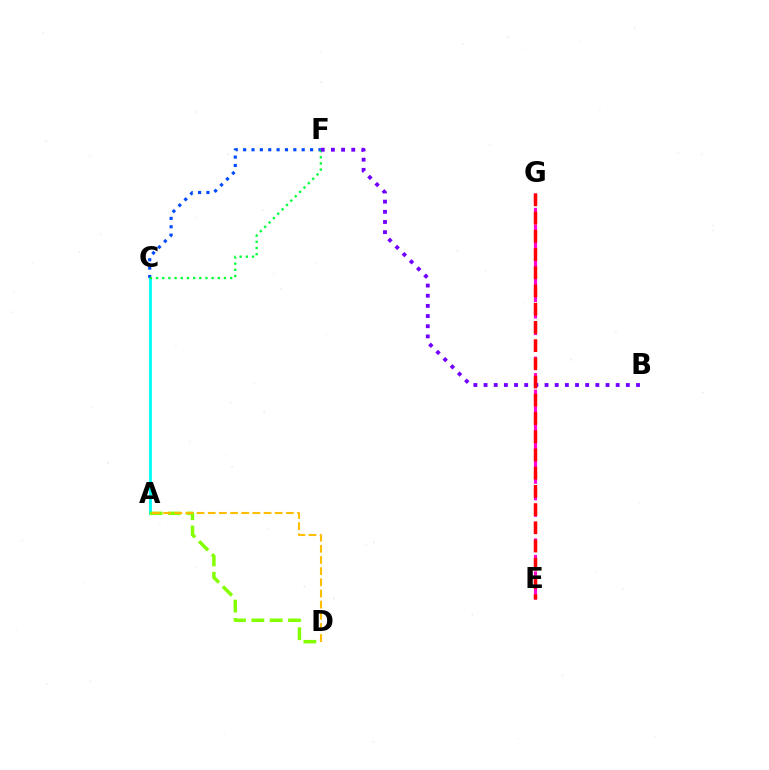{('E', 'G'): [{'color': '#ff00cf', 'line_style': 'dashed', 'thickness': 2.25}, {'color': '#ff0000', 'line_style': 'dashed', 'thickness': 2.47}], ('A', 'C'): [{'color': '#00fff6', 'line_style': 'solid', 'thickness': 2.06}], ('C', 'F'): [{'color': '#004bff', 'line_style': 'dotted', 'thickness': 2.27}, {'color': '#00ff39', 'line_style': 'dotted', 'thickness': 1.68}], ('B', 'F'): [{'color': '#7200ff', 'line_style': 'dotted', 'thickness': 2.76}], ('A', 'D'): [{'color': '#84ff00', 'line_style': 'dashed', 'thickness': 2.49}, {'color': '#ffbd00', 'line_style': 'dashed', 'thickness': 1.52}]}